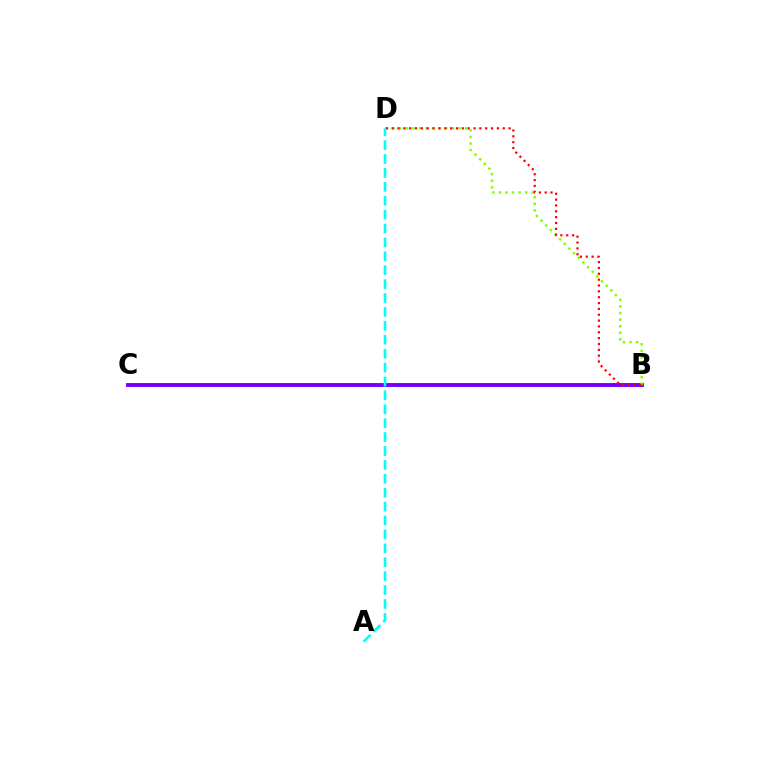{('B', 'C'): [{'color': '#7200ff', 'line_style': 'solid', 'thickness': 2.81}], ('B', 'D'): [{'color': '#84ff00', 'line_style': 'dotted', 'thickness': 1.79}, {'color': '#ff0000', 'line_style': 'dotted', 'thickness': 1.59}], ('A', 'D'): [{'color': '#00fff6', 'line_style': 'dashed', 'thickness': 1.89}]}